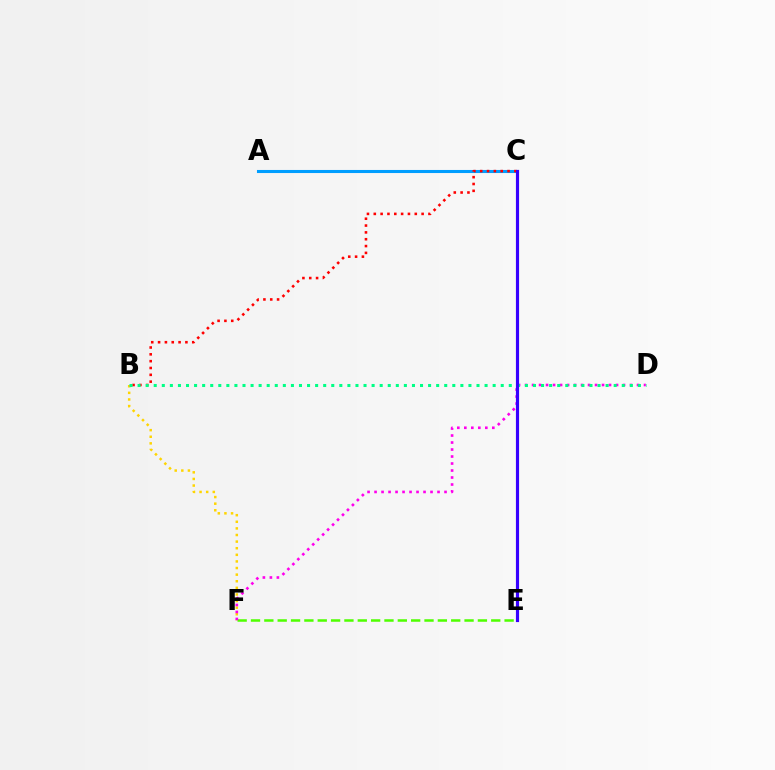{('A', 'C'): [{'color': '#009eff', 'line_style': 'solid', 'thickness': 2.21}], ('B', 'F'): [{'color': '#ffd500', 'line_style': 'dotted', 'thickness': 1.8}], ('B', 'C'): [{'color': '#ff0000', 'line_style': 'dotted', 'thickness': 1.86}], ('E', 'F'): [{'color': '#4fff00', 'line_style': 'dashed', 'thickness': 1.81}], ('D', 'F'): [{'color': '#ff00ed', 'line_style': 'dotted', 'thickness': 1.9}], ('B', 'D'): [{'color': '#00ff86', 'line_style': 'dotted', 'thickness': 2.19}], ('C', 'E'): [{'color': '#3700ff', 'line_style': 'solid', 'thickness': 2.27}]}